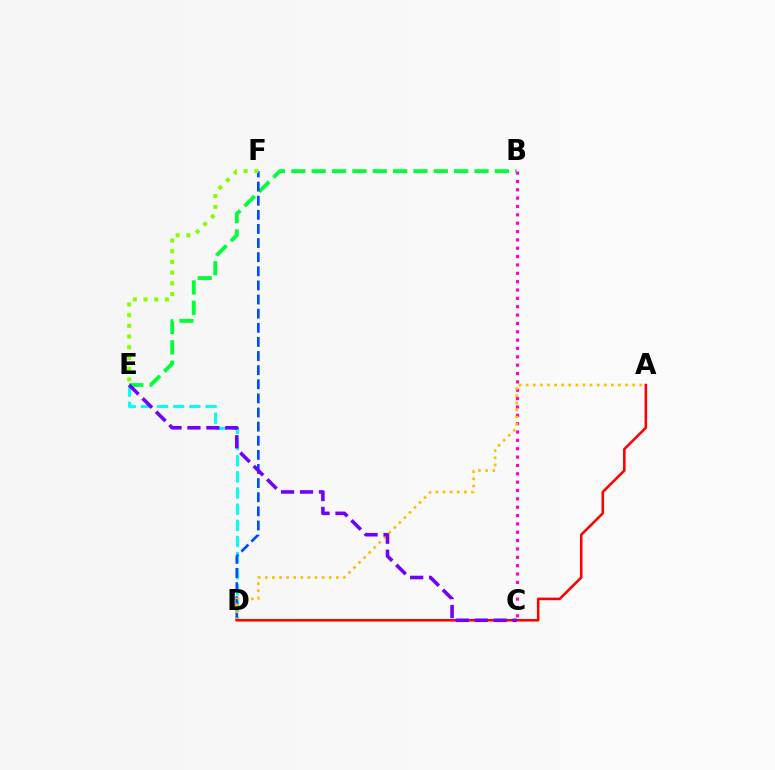{('B', 'E'): [{'color': '#00ff39', 'line_style': 'dashed', 'thickness': 2.77}], ('D', 'E'): [{'color': '#00fff6', 'line_style': 'dashed', 'thickness': 2.19}], ('B', 'C'): [{'color': '#ff00cf', 'line_style': 'dotted', 'thickness': 2.27}], ('D', 'F'): [{'color': '#004bff', 'line_style': 'dashed', 'thickness': 1.92}], ('A', 'D'): [{'color': '#ffbd00', 'line_style': 'dotted', 'thickness': 1.93}, {'color': '#ff0000', 'line_style': 'solid', 'thickness': 1.84}], ('E', 'F'): [{'color': '#84ff00', 'line_style': 'dotted', 'thickness': 2.91}], ('C', 'E'): [{'color': '#7200ff', 'line_style': 'dashed', 'thickness': 2.57}]}